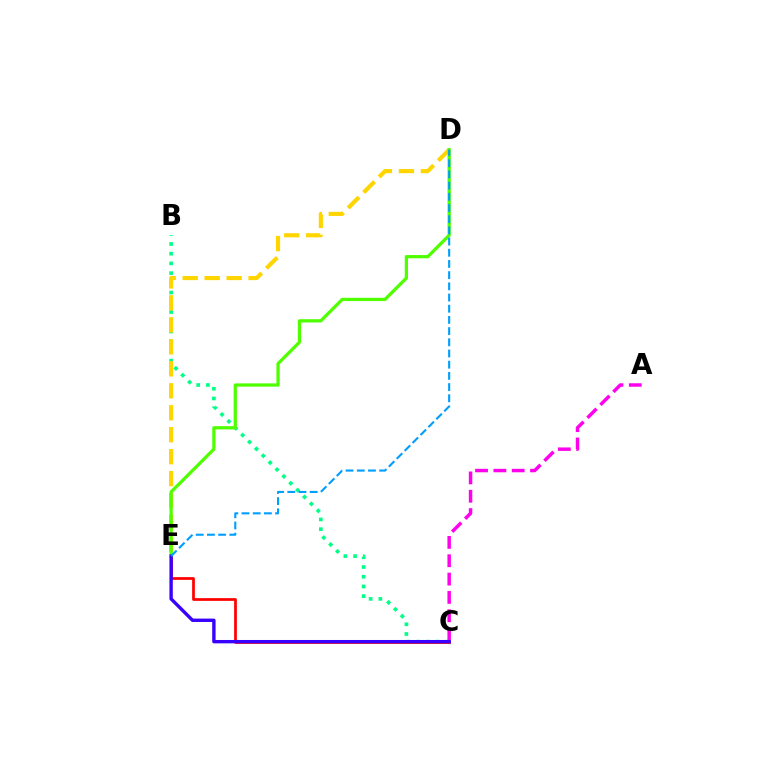{('A', 'C'): [{'color': '#ff00ed', 'line_style': 'dashed', 'thickness': 2.49}], ('B', 'C'): [{'color': '#00ff86', 'line_style': 'dotted', 'thickness': 2.64}], ('D', 'E'): [{'color': '#ffd500', 'line_style': 'dashed', 'thickness': 2.98}, {'color': '#4fff00', 'line_style': 'solid', 'thickness': 2.34}, {'color': '#009eff', 'line_style': 'dashed', 'thickness': 1.52}], ('C', 'E'): [{'color': '#ff0000', 'line_style': 'solid', 'thickness': 1.97}, {'color': '#3700ff', 'line_style': 'solid', 'thickness': 2.43}]}